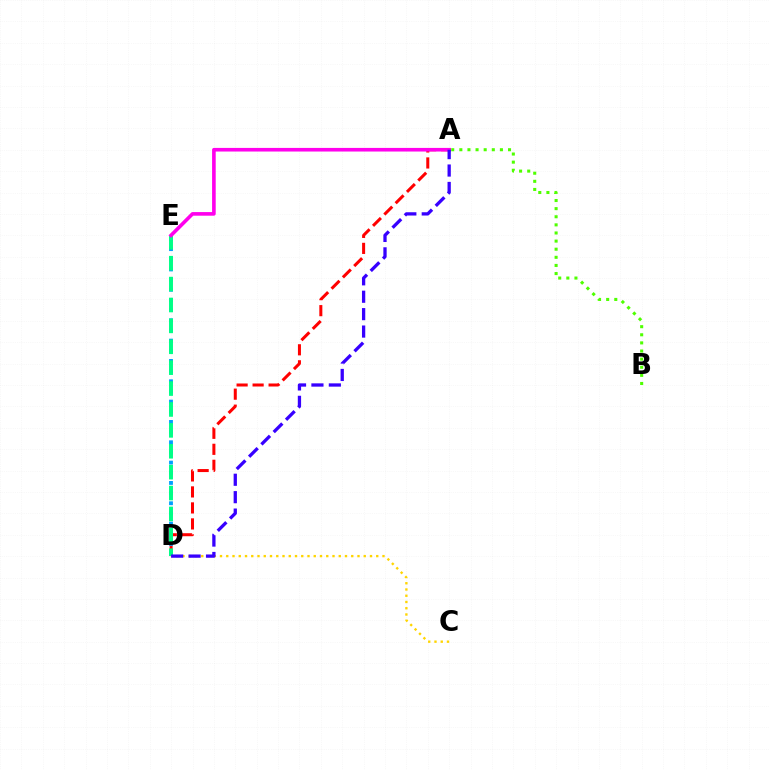{('C', 'D'): [{'color': '#ffd500', 'line_style': 'dotted', 'thickness': 1.7}], ('A', 'D'): [{'color': '#ff0000', 'line_style': 'dashed', 'thickness': 2.17}, {'color': '#3700ff', 'line_style': 'dashed', 'thickness': 2.37}], ('D', 'E'): [{'color': '#009eff', 'line_style': 'dotted', 'thickness': 2.76}, {'color': '#00ff86', 'line_style': 'dashed', 'thickness': 2.84}], ('A', 'B'): [{'color': '#4fff00', 'line_style': 'dotted', 'thickness': 2.2}], ('A', 'E'): [{'color': '#ff00ed', 'line_style': 'solid', 'thickness': 2.61}]}